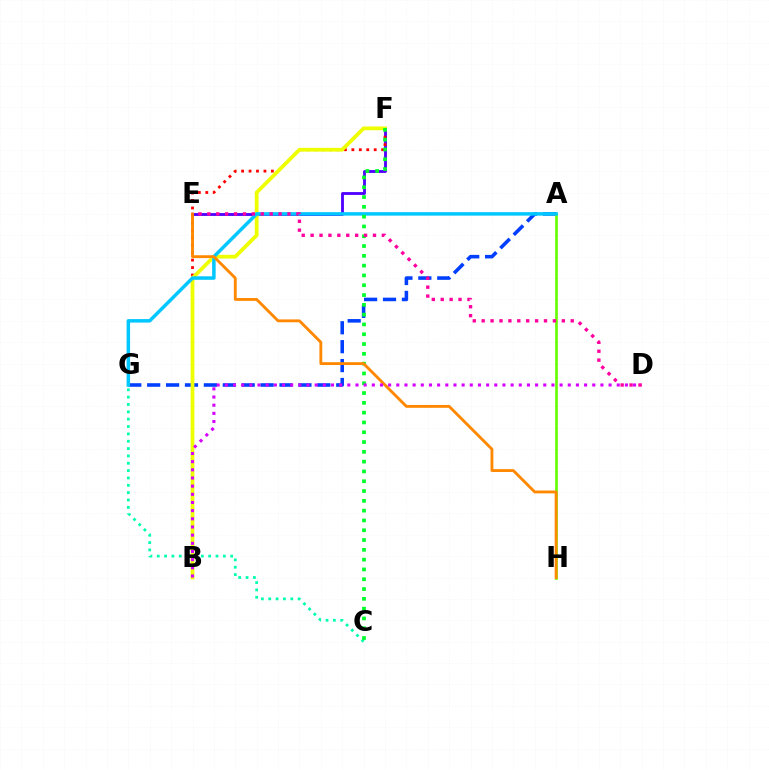{('E', 'F'): [{'color': '#4f00ff', 'line_style': 'solid', 'thickness': 2.05}], ('B', 'F'): [{'color': '#ff0000', 'line_style': 'dotted', 'thickness': 2.02}, {'color': '#eeff00', 'line_style': 'solid', 'thickness': 2.7}], ('A', 'G'): [{'color': '#003fff', 'line_style': 'dashed', 'thickness': 2.57}, {'color': '#00c7ff', 'line_style': 'solid', 'thickness': 2.51}], ('C', 'G'): [{'color': '#00ffaf', 'line_style': 'dotted', 'thickness': 2.0}], ('A', 'H'): [{'color': '#66ff00', 'line_style': 'solid', 'thickness': 1.92}], ('C', 'F'): [{'color': '#00ff27', 'line_style': 'dotted', 'thickness': 2.66}], ('E', 'H'): [{'color': '#ff8800', 'line_style': 'solid', 'thickness': 2.05}], ('B', 'D'): [{'color': '#d600ff', 'line_style': 'dotted', 'thickness': 2.22}], ('D', 'E'): [{'color': '#ff00a0', 'line_style': 'dotted', 'thickness': 2.42}]}